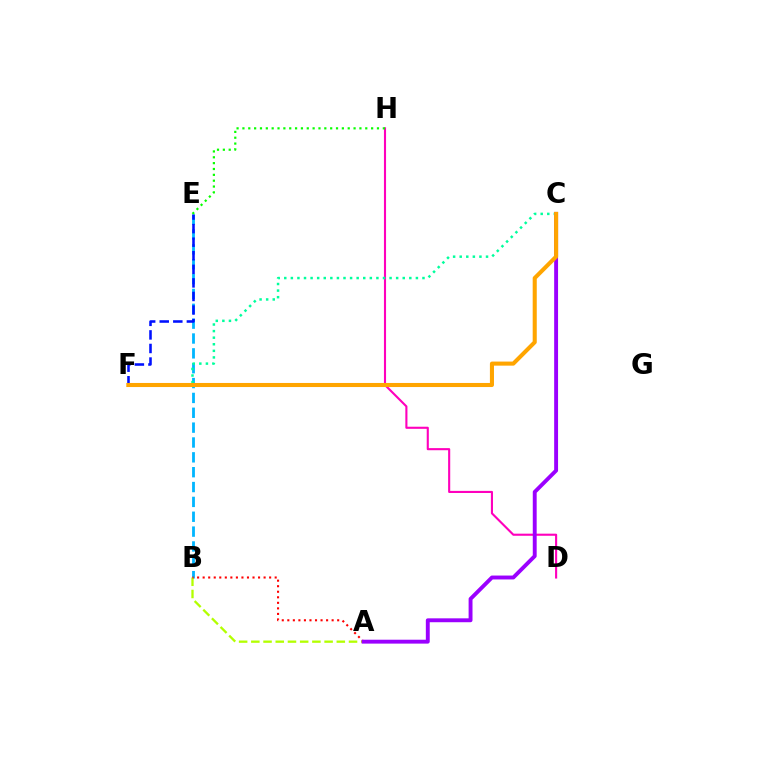{('B', 'E'): [{'color': '#00b5ff', 'line_style': 'dashed', 'thickness': 2.02}], ('D', 'H'): [{'color': '#ff00bd', 'line_style': 'solid', 'thickness': 1.52}], ('A', 'B'): [{'color': '#b3ff00', 'line_style': 'dashed', 'thickness': 1.66}, {'color': '#ff0000', 'line_style': 'dotted', 'thickness': 1.51}], ('E', 'F'): [{'color': '#0010ff', 'line_style': 'dashed', 'thickness': 1.84}], ('C', 'F'): [{'color': '#00ff9d', 'line_style': 'dotted', 'thickness': 1.79}, {'color': '#ffa500', 'line_style': 'solid', 'thickness': 2.93}], ('A', 'C'): [{'color': '#9b00ff', 'line_style': 'solid', 'thickness': 2.8}], ('E', 'H'): [{'color': '#08ff00', 'line_style': 'dotted', 'thickness': 1.59}]}